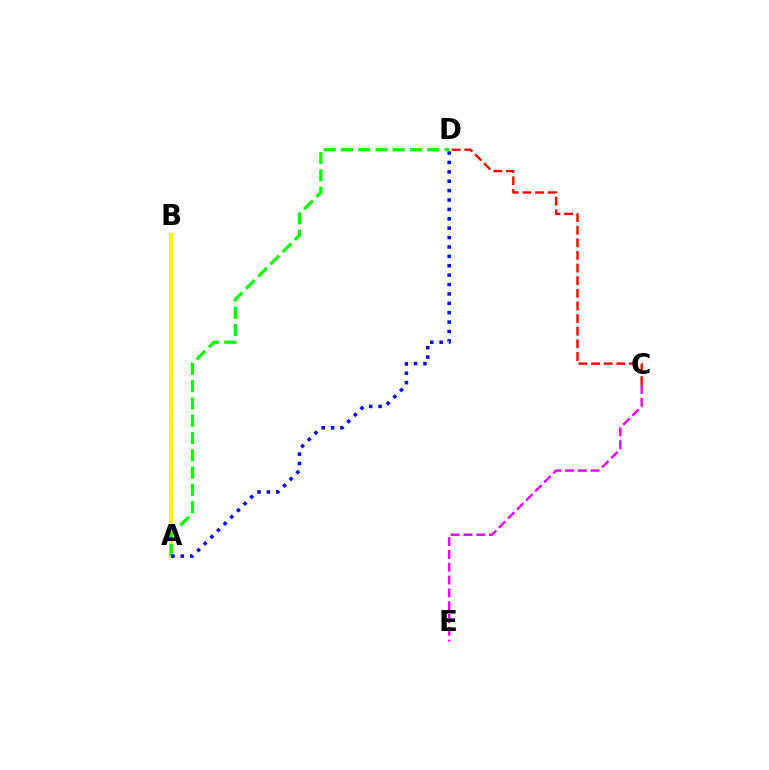{('C', 'D'): [{'color': '#ff0000', 'line_style': 'dashed', 'thickness': 1.71}], ('A', 'B'): [{'color': '#00fff6', 'line_style': 'dotted', 'thickness': 1.74}, {'color': '#fcf500', 'line_style': 'solid', 'thickness': 2.95}], ('C', 'E'): [{'color': '#ee00ff', 'line_style': 'dashed', 'thickness': 1.74}], ('A', 'D'): [{'color': '#08ff00', 'line_style': 'dashed', 'thickness': 2.35}, {'color': '#0010ff', 'line_style': 'dotted', 'thickness': 2.55}]}